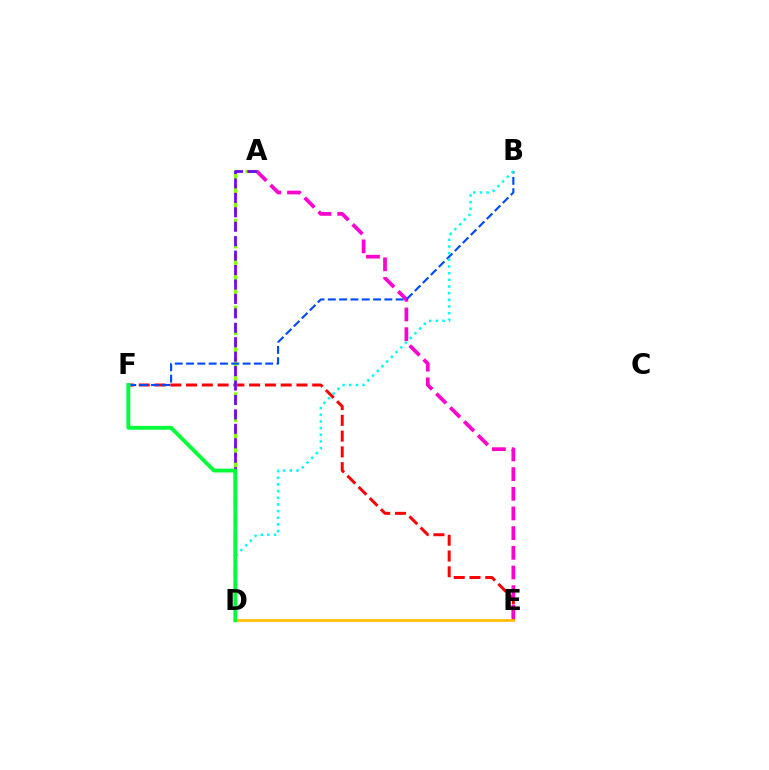{('E', 'F'): [{'color': '#ff0000', 'line_style': 'dashed', 'thickness': 2.14}], ('A', 'E'): [{'color': '#ff00cf', 'line_style': 'dashed', 'thickness': 2.67}], ('A', 'D'): [{'color': '#84ff00', 'line_style': 'dashed', 'thickness': 2.36}, {'color': '#7200ff', 'line_style': 'dashed', 'thickness': 1.96}], ('B', 'F'): [{'color': '#004bff', 'line_style': 'dashed', 'thickness': 1.54}], ('D', 'E'): [{'color': '#ffbd00', 'line_style': 'solid', 'thickness': 1.94}], ('B', 'D'): [{'color': '#00fff6', 'line_style': 'dotted', 'thickness': 1.81}], ('D', 'F'): [{'color': '#00ff39', 'line_style': 'solid', 'thickness': 2.77}]}